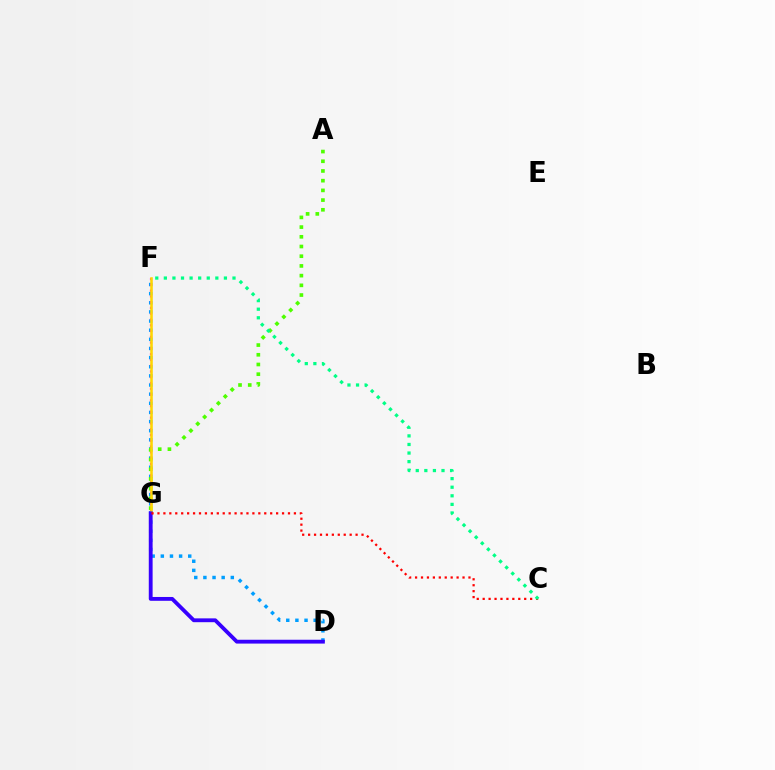{('D', 'F'): [{'color': '#009eff', 'line_style': 'dotted', 'thickness': 2.48}], ('F', 'G'): [{'color': '#ff00ed', 'line_style': 'dotted', 'thickness': 1.57}, {'color': '#ffd500', 'line_style': 'solid', 'thickness': 1.85}], ('A', 'G'): [{'color': '#4fff00', 'line_style': 'dotted', 'thickness': 2.64}], ('D', 'G'): [{'color': '#3700ff', 'line_style': 'solid', 'thickness': 2.76}], ('C', 'G'): [{'color': '#ff0000', 'line_style': 'dotted', 'thickness': 1.61}], ('C', 'F'): [{'color': '#00ff86', 'line_style': 'dotted', 'thickness': 2.33}]}